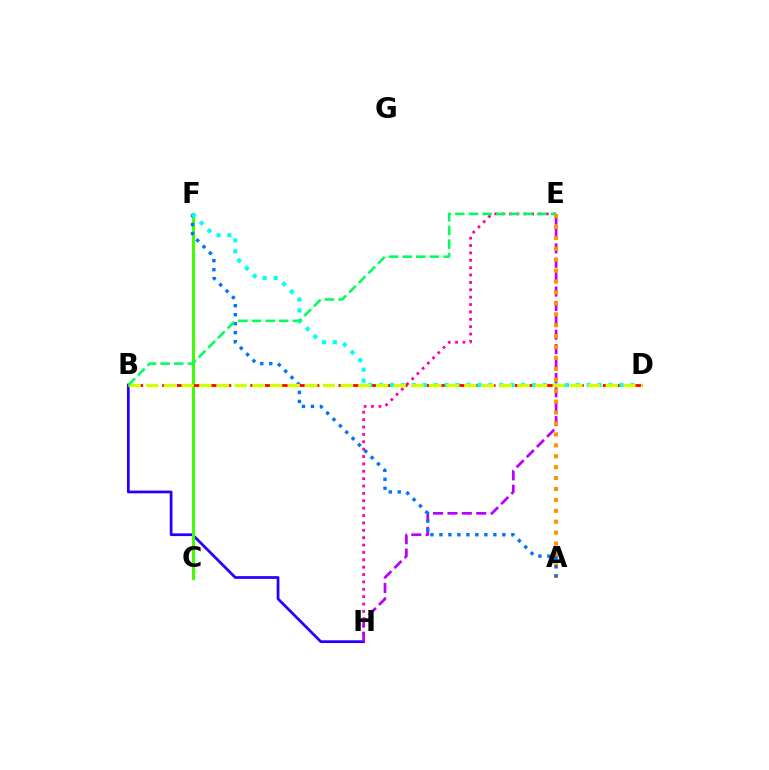{('E', 'H'): [{'color': '#ff00ac', 'line_style': 'dotted', 'thickness': 2.0}, {'color': '#b900ff', 'line_style': 'dashed', 'thickness': 1.96}], ('B', 'H'): [{'color': '#2500ff', 'line_style': 'solid', 'thickness': 1.97}], ('A', 'E'): [{'color': '#ff9400', 'line_style': 'dotted', 'thickness': 2.97}], ('C', 'F'): [{'color': '#3dff00', 'line_style': 'solid', 'thickness': 2.14}], ('A', 'F'): [{'color': '#0074ff', 'line_style': 'dotted', 'thickness': 2.44}], ('B', 'D'): [{'color': '#ff0000', 'line_style': 'dashed', 'thickness': 2.0}, {'color': '#d1ff00', 'line_style': 'dashed', 'thickness': 2.4}], ('D', 'F'): [{'color': '#00fff6', 'line_style': 'dotted', 'thickness': 2.97}], ('B', 'E'): [{'color': '#00ff5c', 'line_style': 'dashed', 'thickness': 1.85}]}